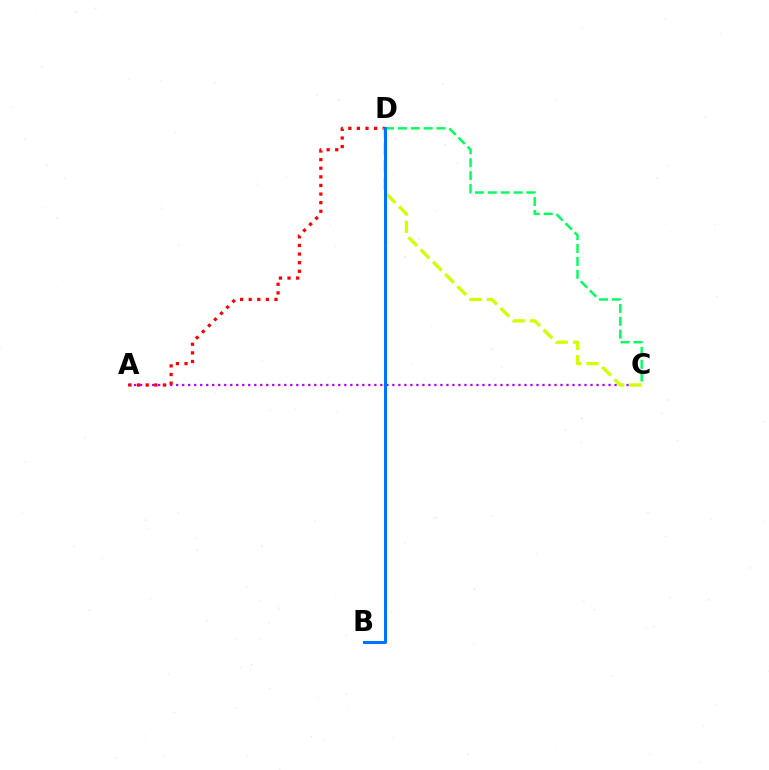{('A', 'C'): [{'color': '#b900ff', 'line_style': 'dotted', 'thickness': 1.63}], ('A', 'D'): [{'color': '#ff0000', 'line_style': 'dotted', 'thickness': 2.34}], ('C', 'D'): [{'color': '#d1ff00', 'line_style': 'dashed', 'thickness': 2.36}, {'color': '#00ff5c', 'line_style': 'dashed', 'thickness': 1.75}], ('B', 'D'): [{'color': '#0074ff', 'line_style': 'solid', 'thickness': 2.18}]}